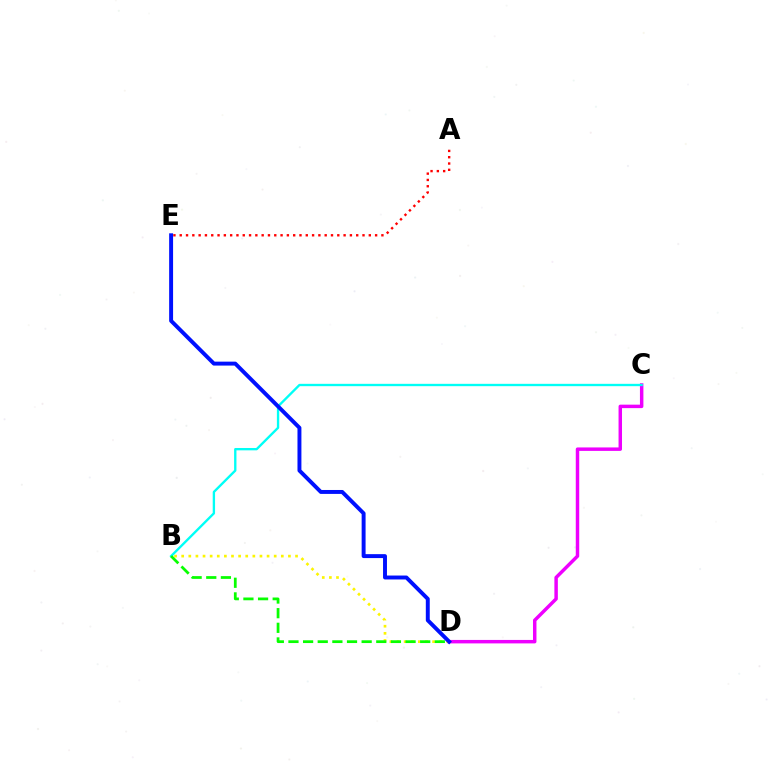{('C', 'D'): [{'color': '#ee00ff', 'line_style': 'solid', 'thickness': 2.49}], ('B', 'D'): [{'color': '#fcf500', 'line_style': 'dotted', 'thickness': 1.93}, {'color': '#08ff00', 'line_style': 'dashed', 'thickness': 1.99}], ('B', 'C'): [{'color': '#00fff6', 'line_style': 'solid', 'thickness': 1.69}], ('A', 'E'): [{'color': '#ff0000', 'line_style': 'dotted', 'thickness': 1.71}], ('D', 'E'): [{'color': '#0010ff', 'line_style': 'solid', 'thickness': 2.83}]}